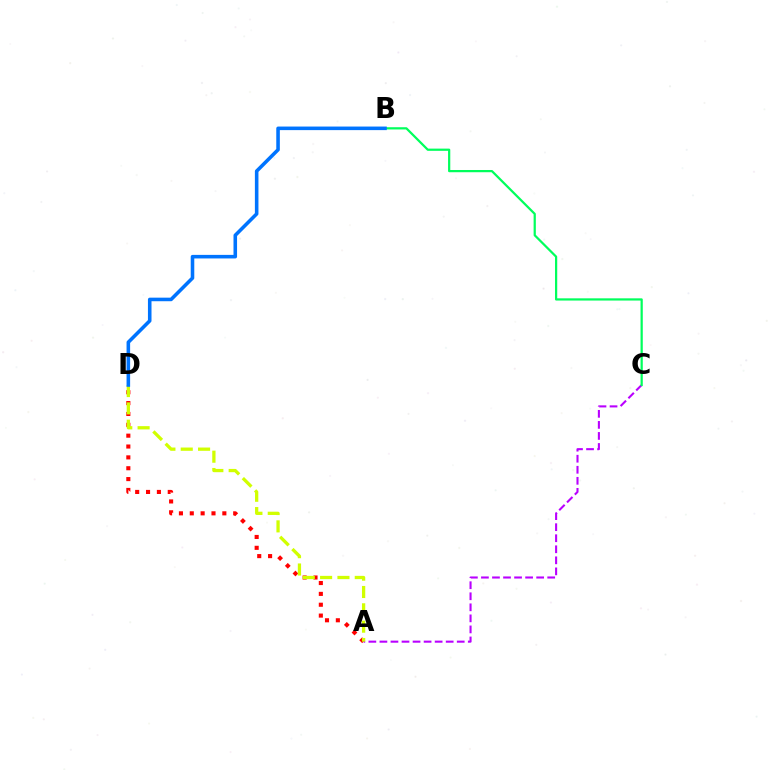{('A', 'D'): [{'color': '#ff0000', 'line_style': 'dotted', 'thickness': 2.95}, {'color': '#d1ff00', 'line_style': 'dashed', 'thickness': 2.35}], ('A', 'C'): [{'color': '#b900ff', 'line_style': 'dashed', 'thickness': 1.5}], ('B', 'C'): [{'color': '#00ff5c', 'line_style': 'solid', 'thickness': 1.61}], ('B', 'D'): [{'color': '#0074ff', 'line_style': 'solid', 'thickness': 2.57}]}